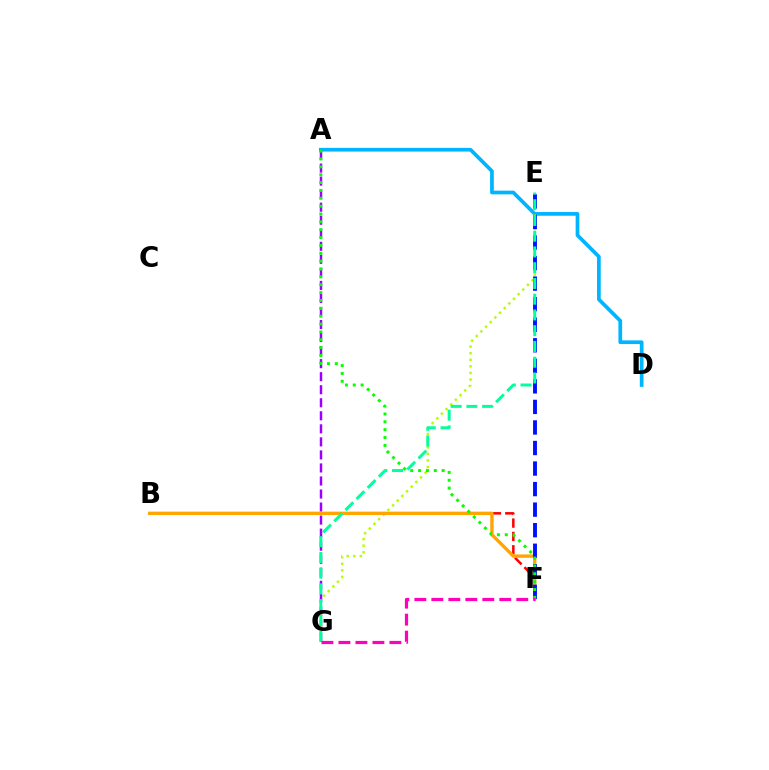{('B', 'F'): [{'color': '#ff0000', 'line_style': 'dashed', 'thickness': 1.81}, {'color': '#ffa500', 'line_style': 'solid', 'thickness': 2.42}], ('A', 'D'): [{'color': '#00b5ff', 'line_style': 'solid', 'thickness': 2.67}], ('A', 'G'): [{'color': '#9b00ff', 'line_style': 'dashed', 'thickness': 1.77}], ('E', 'G'): [{'color': '#b3ff00', 'line_style': 'dotted', 'thickness': 1.79}, {'color': '#00ff9d', 'line_style': 'dashed', 'thickness': 2.14}], ('E', 'F'): [{'color': '#0010ff', 'line_style': 'dashed', 'thickness': 2.79}], ('A', 'F'): [{'color': '#08ff00', 'line_style': 'dotted', 'thickness': 2.14}], ('F', 'G'): [{'color': '#ff00bd', 'line_style': 'dashed', 'thickness': 2.31}]}